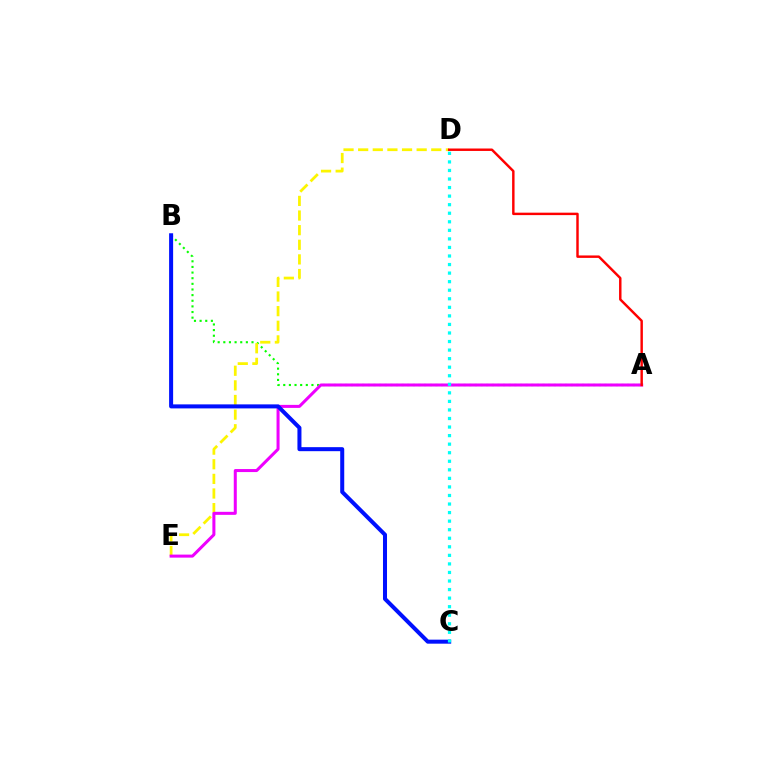{('A', 'B'): [{'color': '#08ff00', 'line_style': 'dotted', 'thickness': 1.53}], ('D', 'E'): [{'color': '#fcf500', 'line_style': 'dashed', 'thickness': 1.99}], ('A', 'E'): [{'color': '#ee00ff', 'line_style': 'solid', 'thickness': 2.18}], ('A', 'D'): [{'color': '#ff0000', 'line_style': 'solid', 'thickness': 1.76}], ('B', 'C'): [{'color': '#0010ff', 'line_style': 'solid', 'thickness': 2.9}], ('C', 'D'): [{'color': '#00fff6', 'line_style': 'dotted', 'thickness': 2.32}]}